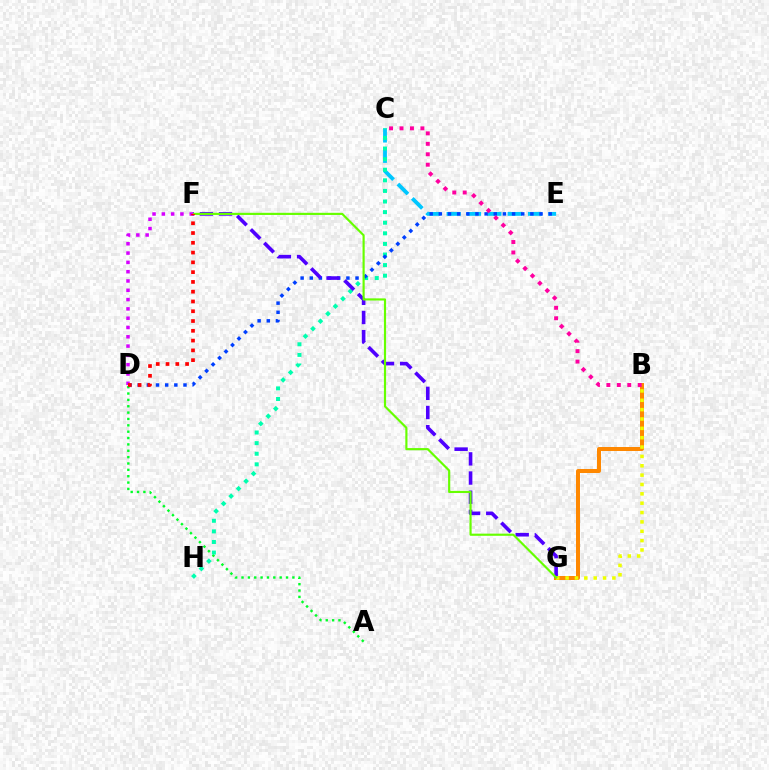{('A', 'D'): [{'color': '#00ff27', 'line_style': 'dotted', 'thickness': 1.73}], ('C', 'E'): [{'color': '#00c7ff', 'line_style': 'dashed', 'thickness': 2.76}], ('B', 'G'): [{'color': '#ff8800', 'line_style': 'solid', 'thickness': 2.87}, {'color': '#eeff00', 'line_style': 'dotted', 'thickness': 2.54}], ('C', 'H'): [{'color': '#00ffaf', 'line_style': 'dotted', 'thickness': 2.88}], ('D', 'E'): [{'color': '#003fff', 'line_style': 'dotted', 'thickness': 2.49}], ('F', 'G'): [{'color': '#4f00ff', 'line_style': 'dashed', 'thickness': 2.6}, {'color': '#66ff00', 'line_style': 'solid', 'thickness': 1.56}], ('D', 'F'): [{'color': '#d600ff', 'line_style': 'dotted', 'thickness': 2.53}, {'color': '#ff0000', 'line_style': 'dotted', 'thickness': 2.66}], ('B', 'C'): [{'color': '#ff00a0', 'line_style': 'dotted', 'thickness': 2.84}]}